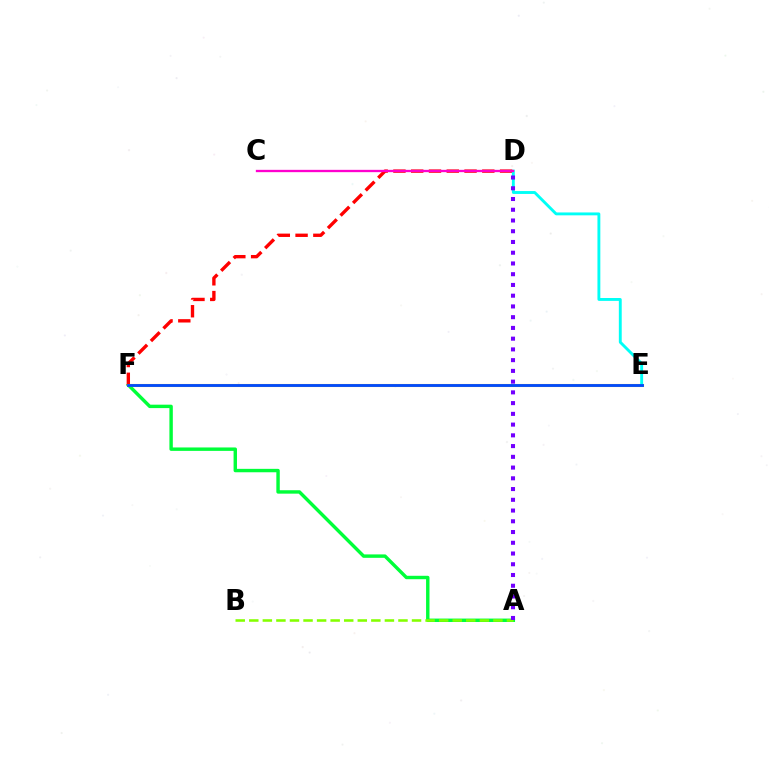{('A', 'F'): [{'color': '#00ff39', 'line_style': 'solid', 'thickness': 2.46}], ('D', 'F'): [{'color': '#ff0000', 'line_style': 'dashed', 'thickness': 2.41}], ('E', 'F'): [{'color': '#ffbd00', 'line_style': 'solid', 'thickness': 2.22}, {'color': '#004bff', 'line_style': 'solid', 'thickness': 2.03}], ('A', 'B'): [{'color': '#84ff00', 'line_style': 'dashed', 'thickness': 1.84}], ('D', 'E'): [{'color': '#00fff6', 'line_style': 'solid', 'thickness': 2.08}], ('C', 'D'): [{'color': '#ff00cf', 'line_style': 'solid', 'thickness': 1.67}], ('A', 'D'): [{'color': '#7200ff', 'line_style': 'dotted', 'thickness': 2.92}]}